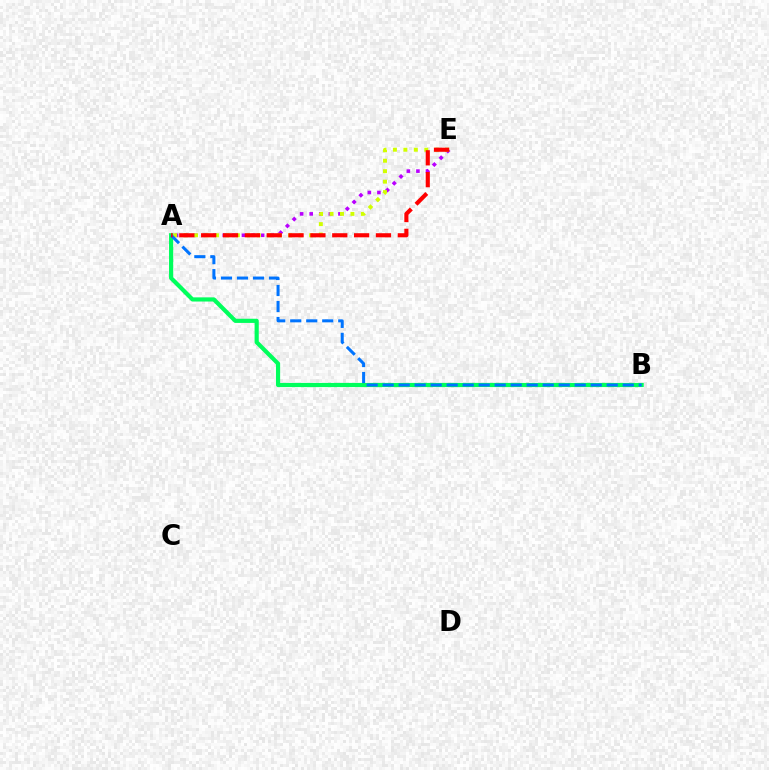{('A', 'E'): [{'color': '#b900ff', 'line_style': 'dotted', 'thickness': 2.6}, {'color': '#d1ff00', 'line_style': 'dotted', 'thickness': 2.84}, {'color': '#ff0000', 'line_style': 'dashed', 'thickness': 2.97}], ('A', 'B'): [{'color': '#00ff5c', 'line_style': 'solid', 'thickness': 3.0}, {'color': '#0074ff', 'line_style': 'dashed', 'thickness': 2.17}]}